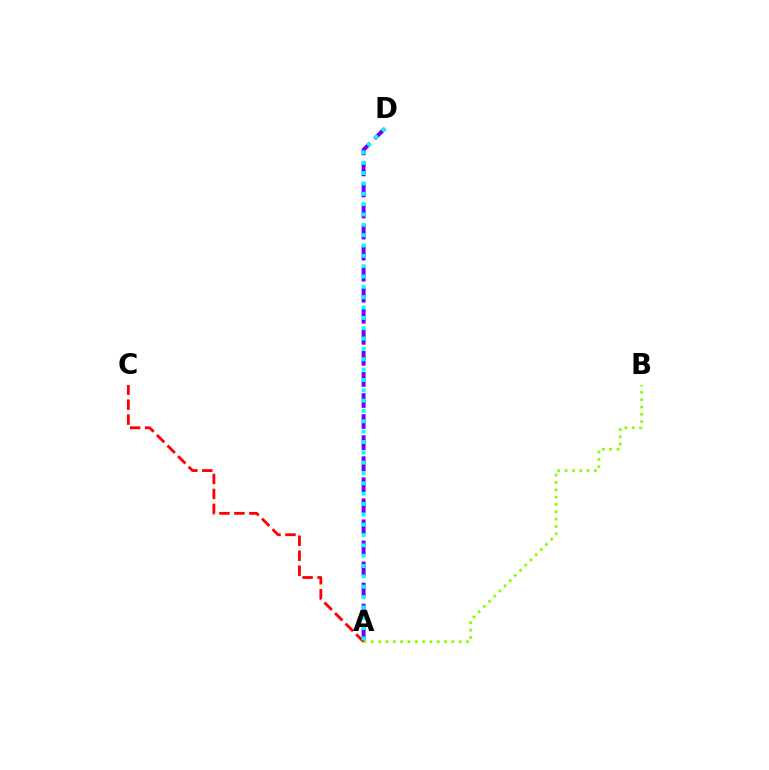{('A', 'D'): [{'color': '#7200ff', 'line_style': 'dashed', 'thickness': 2.86}, {'color': '#00fff6', 'line_style': 'dotted', 'thickness': 2.81}], ('A', 'B'): [{'color': '#84ff00', 'line_style': 'dotted', 'thickness': 1.99}], ('A', 'C'): [{'color': '#ff0000', 'line_style': 'dashed', 'thickness': 2.03}]}